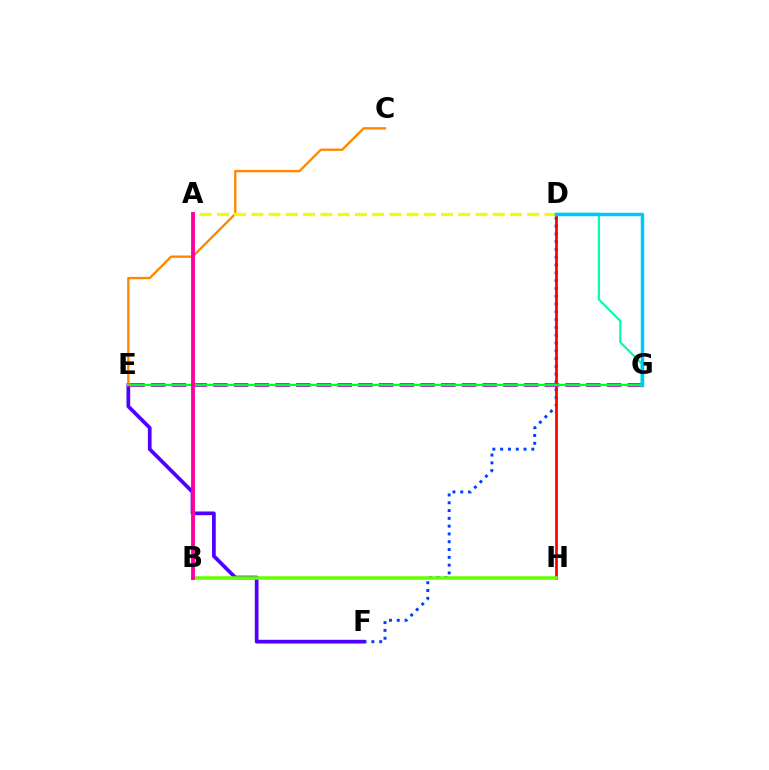{('D', 'F'): [{'color': '#003fff', 'line_style': 'dotted', 'thickness': 2.12}], ('D', 'H'): [{'color': '#ff0000', 'line_style': 'solid', 'thickness': 1.96}], ('E', 'G'): [{'color': '#d600ff', 'line_style': 'dashed', 'thickness': 2.81}, {'color': '#00ff27', 'line_style': 'solid', 'thickness': 1.71}], ('E', 'F'): [{'color': '#4f00ff', 'line_style': 'solid', 'thickness': 2.68}], ('B', 'H'): [{'color': '#66ff00', 'line_style': 'solid', 'thickness': 2.53}], ('C', 'E'): [{'color': '#ff8800', 'line_style': 'solid', 'thickness': 1.69}], ('D', 'G'): [{'color': '#00ffaf', 'line_style': 'solid', 'thickness': 1.57}, {'color': '#00c7ff', 'line_style': 'solid', 'thickness': 2.51}], ('A', 'D'): [{'color': '#eeff00', 'line_style': 'dashed', 'thickness': 2.34}], ('A', 'B'): [{'color': '#ff00a0', 'line_style': 'solid', 'thickness': 2.76}]}